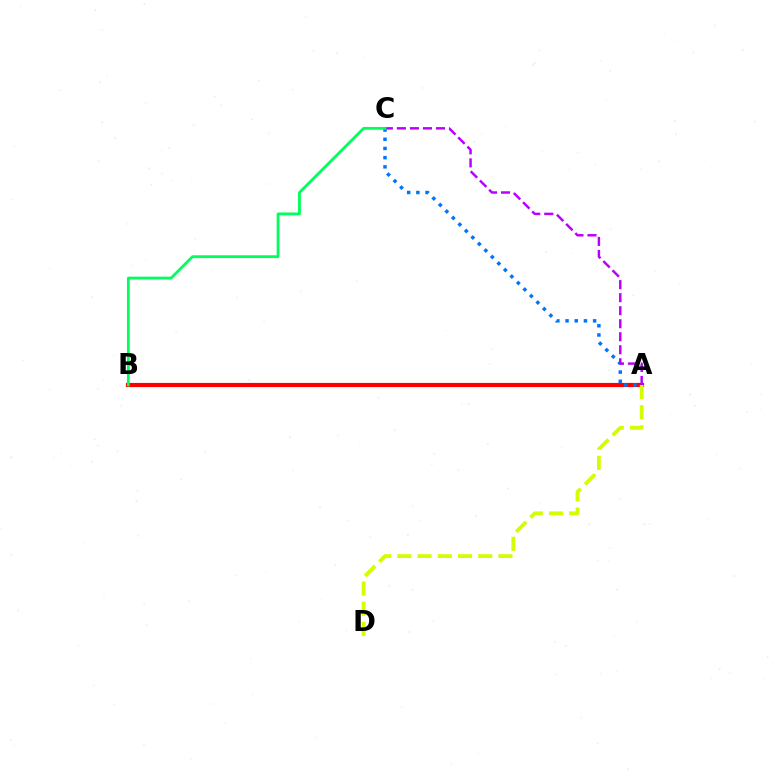{('A', 'B'): [{'color': '#ff0000', 'line_style': 'solid', 'thickness': 3.0}], ('A', 'C'): [{'color': '#0074ff', 'line_style': 'dotted', 'thickness': 2.5}, {'color': '#b900ff', 'line_style': 'dashed', 'thickness': 1.77}], ('A', 'D'): [{'color': '#d1ff00', 'line_style': 'dashed', 'thickness': 2.75}], ('B', 'C'): [{'color': '#00ff5c', 'line_style': 'solid', 'thickness': 2.02}]}